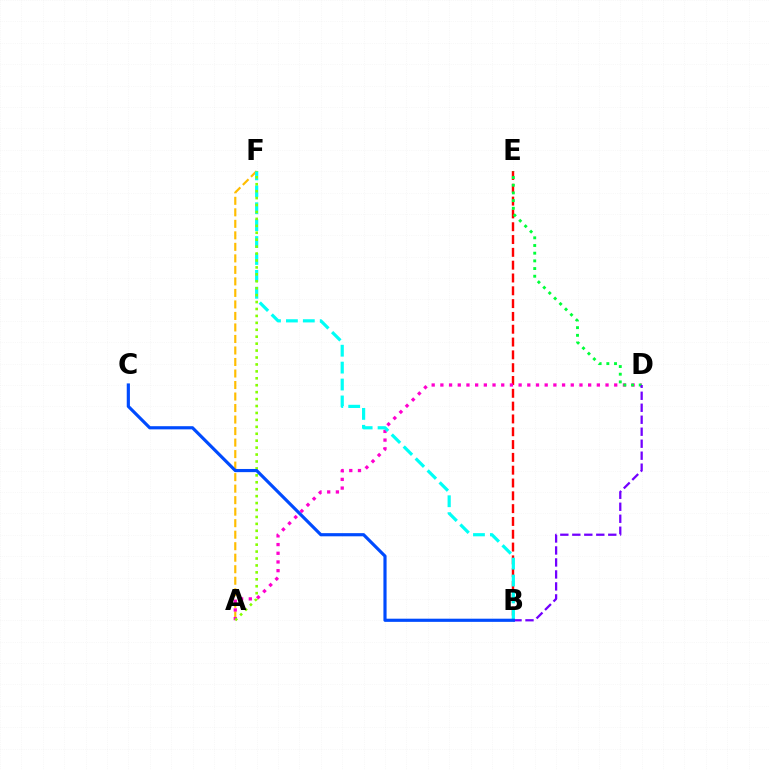{('A', 'F'): [{'color': '#ffbd00', 'line_style': 'dashed', 'thickness': 1.56}, {'color': '#84ff00', 'line_style': 'dotted', 'thickness': 1.88}], ('B', 'E'): [{'color': '#ff0000', 'line_style': 'dashed', 'thickness': 1.74}], ('A', 'D'): [{'color': '#ff00cf', 'line_style': 'dotted', 'thickness': 2.36}], ('D', 'E'): [{'color': '#00ff39', 'line_style': 'dotted', 'thickness': 2.09}], ('B', 'F'): [{'color': '#00fff6', 'line_style': 'dashed', 'thickness': 2.3}], ('B', 'D'): [{'color': '#7200ff', 'line_style': 'dashed', 'thickness': 1.63}], ('B', 'C'): [{'color': '#004bff', 'line_style': 'solid', 'thickness': 2.28}]}